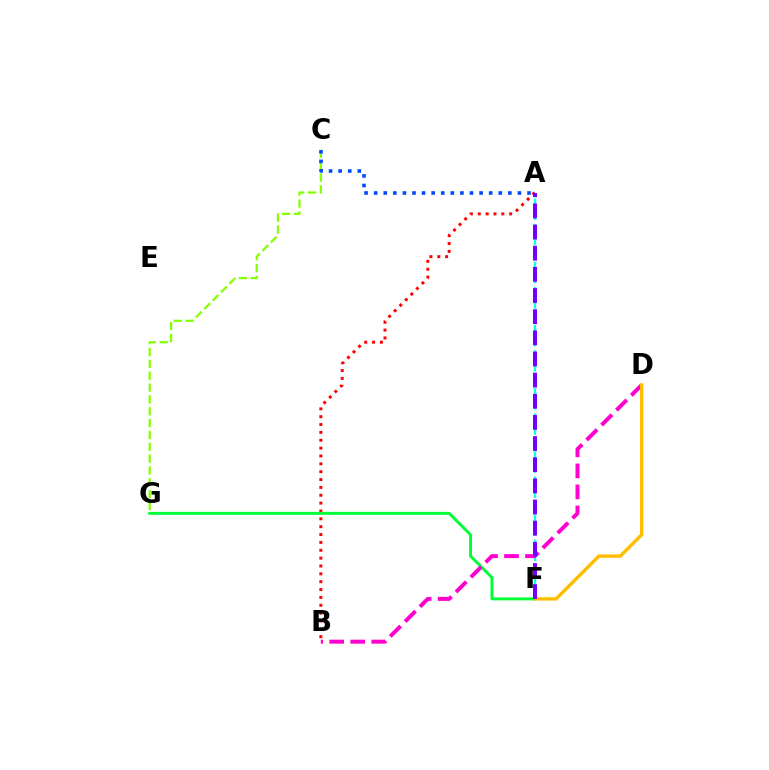{('A', 'B'): [{'color': '#ff0000', 'line_style': 'dotted', 'thickness': 2.13}], ('C', 'G'): [{'color': '#84ff00', 'line_style': 'dashed', 'thickness': 1.61}], ('F', 'G'): [{'color': '#00ff39', 'line_style': 'solid', 'thickness': 2.11}], ('A', 'F'): [{'color': '#00fff6', 'line_style': 'dashed', 'thickness': 1.72}, {'color': '#7200ff', 'line_style': 'dashed', 'thickness': 2.87}], ('A', 'C'): [{'color': '#004bff', 'line_style': 'dotted', 'thickness': 2.6}], ('B', 'D'): [{'color': '#ff00cf', 'line_style': 'dashed', 'thickness': 2.86}], ('D', 'F'): [{'color': '#ffbd00', 'line_style': 'solid', 'thickness': 2.45}]}